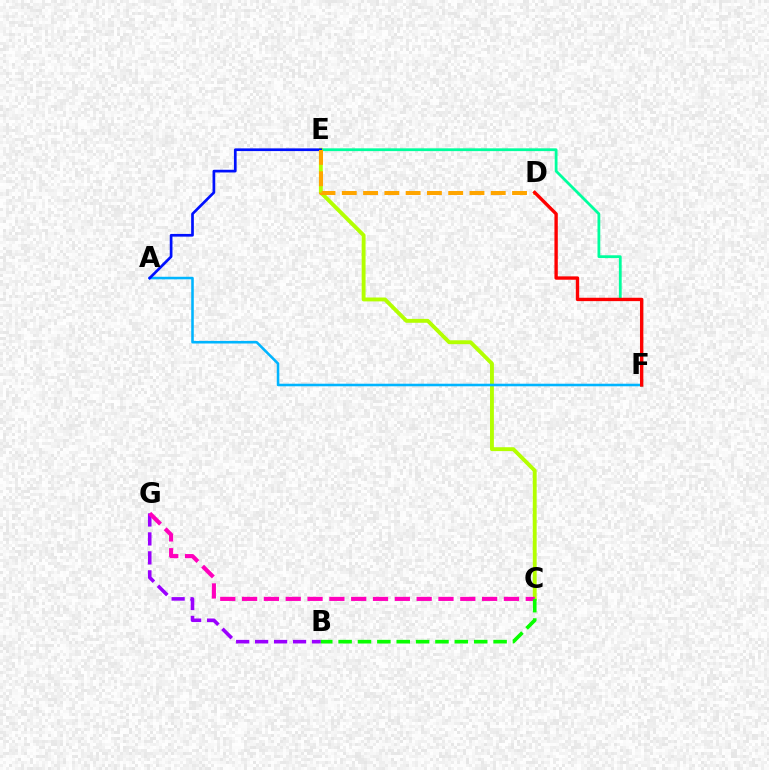{('E', 'F'): [{'color': '#00ff9d', 'line_style': 'solid', 'thickness': 2.01}], ('C', 'E'): [{'color': '#b3ff00', 'line_style': 'solid', 'thickness': 2.8}], ('B', 'G'): [{'color': '#9b00ff', 'line_style': 'dashed', 'thickness': 2.58}], ('A', 'F'): [{'color': '#00b5ff', 'line_style': 'solid', 'thickness': 1.85}], ('C', 'G'): [{'color': '#ff00bd', 'line_style': 'dashed', 'thickness': 2.96}], ('A', 'E'): [{'color': '#0010ff', 'line_style': 'solid', 'thickness': 1.95}], ('D', 'E'): [{'color': '#ffa500', 'line_style': 'dashed', 'thickness': 2.89}], ('B', 'C'): [{'color': '#08ff00', 'line_style': 'dashed', 'thickness': 2.63}], ('D', 'F'): [{'color': '#ff0000', 'line_style': 'solid', 'thickness': 2.42}]}